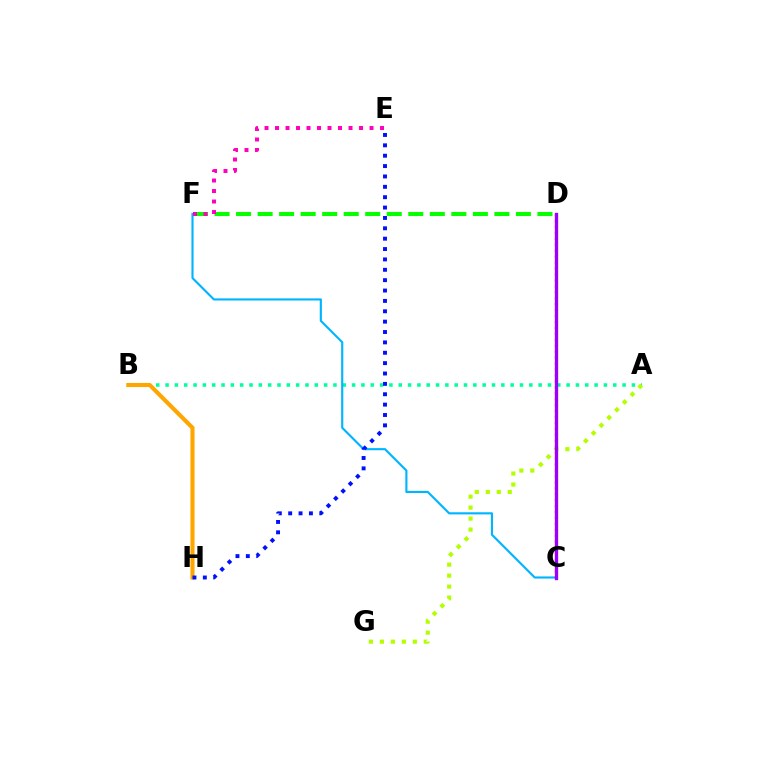{('A', 'B'): [{'color': '#00ff9d', 'line_style': 'dotted', 'thickness': 2.53}], ('C', 'F'): [{'color': '#00b5ff', 'line_style': 'solid', 'thickness': 1.54}], ('B', 'H'): [{'color': '#ffa500', 'line_style': 'solid', 'thickness': 2.95}], ('D', 'F'): [{'color': '#08ff00', 'line_style': 'dashed', 'thickness': 2.92}], ('C', 'D'): [{'color': '#ff0000', 'line_style': 'dotted', 'thickness': 1.61}, {'color': '#9b00ff', 'line_style': 'solid', 'thickness': 2.4}], ('A', 'G'): [{'color': '#b3ff00', 'line_style': 'dotted', 'thickness': 2.98}], ('E', 'F'): [{'color': '#ff00bd', 'line_style': 'dotted', 'thickness': 2.85}], ('E', 'H'): [{'color': '#0010ff', 'line_style': 'dotted', 'thickness': 2.82}]}